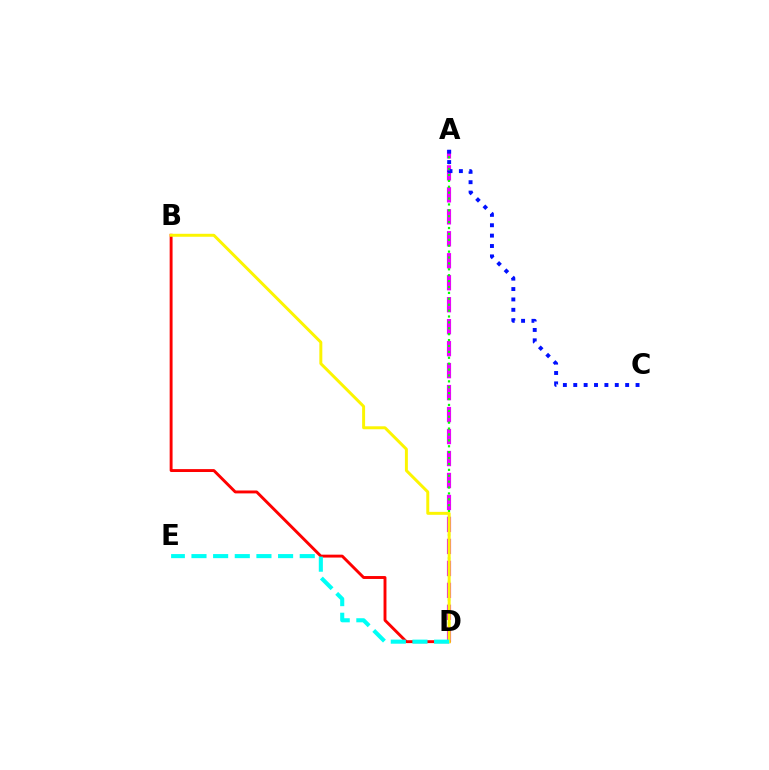{('A', 'D'): [{'color': '#ee00ff', 'line_style': 'dashed', 'thickness': 2.99}, {'color': '#08ff00', 'line_style': 'dotted', 'thickness': 1.6}], ('B', 'D'): [{'color': '#ff0000', 'line_style': 'solid', 'thickness': 2.09}, {'color': '#fcf500', 'line_style': 'solid', 'thickness': 2.13}], ('A', 'C'): [{'color': '#0010ff', 'line_style': 'dotted', 'thickness': 2.82}], ('D', 'E'): [{'color': '#00fff6', 'line_style': 'dashed', 'thickness': 2.94}]}